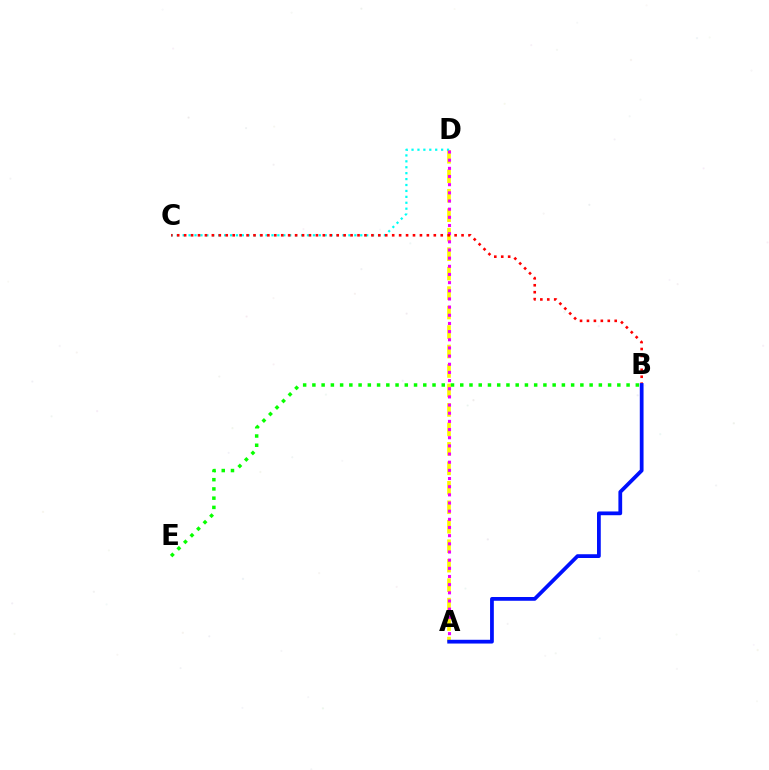{('A', 'D'): [{'color': '#fcf500', 'line_style': 'dashed', 'thickness': 2.65}, {'color': '#ee00ff', 'line_style': 'dotted', 'thickness': 2.22}], ('C', 'D'): [{'color': '#00fff6', 'line_style': 'dotted', 'thickness': 1.61}], ('B', 'E'): [{'color': '#08ff00', 'line_style': 'dotted', 'thickness': 2.51}], ('B', 'C'): [{'color': '#ff0000', 'line_style': 'dotted', 'thickness': 1.88}], ('A', 'B'): [{'color': '#0010ff', 'line_style': 'solid', 'thickness': 2.71}]}